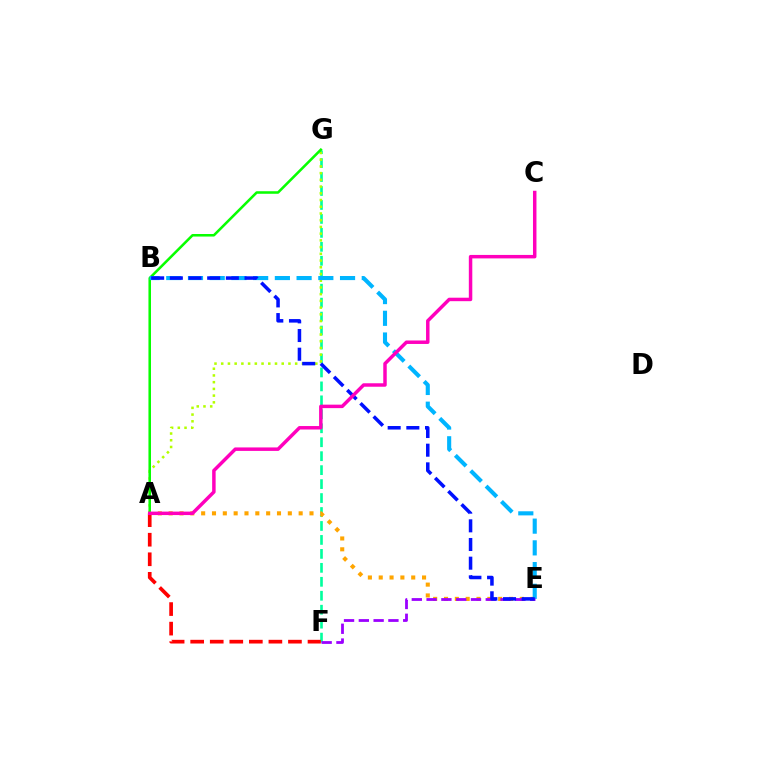{('F', 'G'): [{'color': '#00ff9d', 'line_style': 'dashed', 'thickness': 1.9}], ('A', 'G'): [{'color': '#b3ff00', 'line_style': 'dotted', 'thickness': 1.83}, {'color': '#08ff00', 'line_style': 'solid', 'thickness': 1.84}], ('A', 'E'): [{'color': '#ffa500', 'line_style': 'dotted', 'thickness': 2.94}], ('A', 'F'): [{'color': '#ff0000', 'line_style': 'dashed', 'thickness': 2.66}], ('B', 'E'): [{'color': '#00b5ff', 'line_style': 'dashed', 'thickness': 2.95}, {'color': '#0010ff', 'line_style': 'dashed', 'thickness': 2.54}], ('E', 'F'): [{'color': '#9b00ff', 'line_style': 'dashed', 'thickness': 2.01}], ('A', 'C'): [{'color': '#ff00bd', 'line_style': 'solid', 'thickness': 2.5}]}